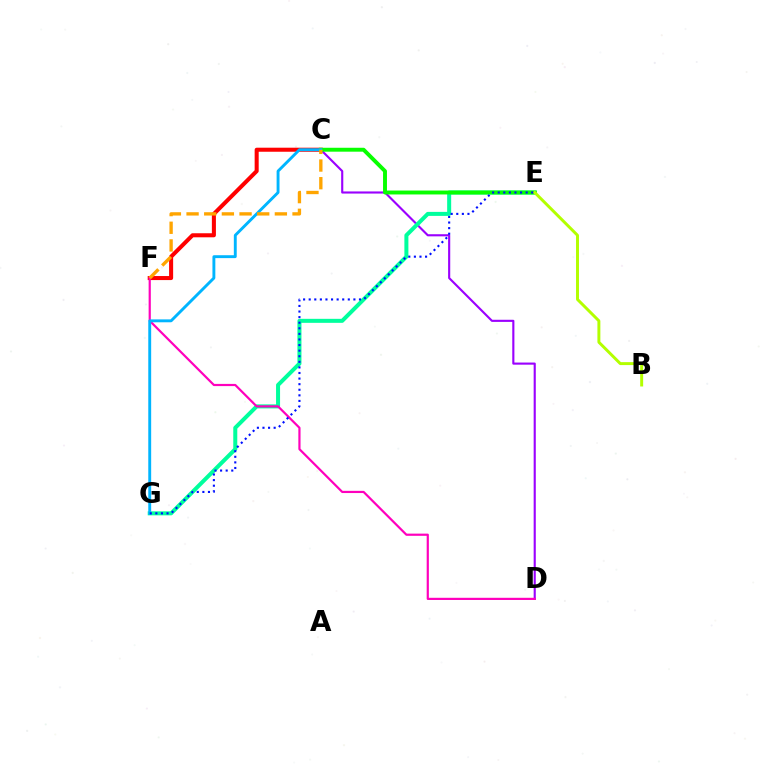{('C', 'D'): [{'color': '#9b00ff', 'line_style': 'solid', 'thickness': 1.53}], ('C', 'F'): [{'color': '#ff0000', 'line_style': 'solid', 'thickness': 2.91}, {'color': '#ffa500', 'line_style': 'dashed', 'thickness': 2.4}], ('E', 'G'): [{'color': '#00ff9d', 'line_style': 'solid', 'thickness': 2.89}, {'color': '#0010ff', 'line_style': 'dotted', 'thickness': 1.52}], ('C', 'E'): [{'color': '#08ff00', 'line_style': 'solid', 'thickness': 2.82}], ('D', 'F'): [{'color': '#ff00bd', 'line_style': 'solid', 'thickness': 1.58}], ('C', 'G'): [{'color': '#00b5ff', 'line_style': 'solid', 'thickness': 2.08}], ('B', 'E'): [{'color': '#b3ff00', 'line_style': 'solid', 'thickness': 2.13}]}